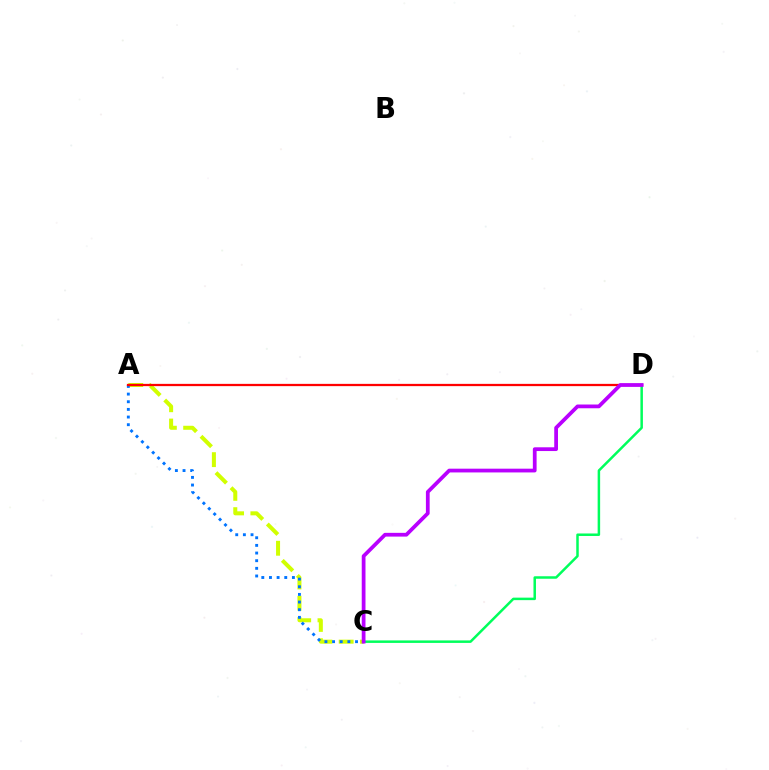{('A', 'C'): [{'color': '#d1ff00', 'line_style': 'dashed', 'thickness': 2.89}, {'color': '#0074ff', 'line_style': 'dotted', 'thickness': 2.08}], ('A', 'D'): [{'color': '#ff0000', 'line_style': 'solid', 'thickness': 1.63}], ('C', 'D'): [{'color': '#00ff5c', 'line_style': 'solid', 'thickness': 1.8}, {'color': '#b900ff', 'line_style': 'solid', 'thickness': 2.7}]}